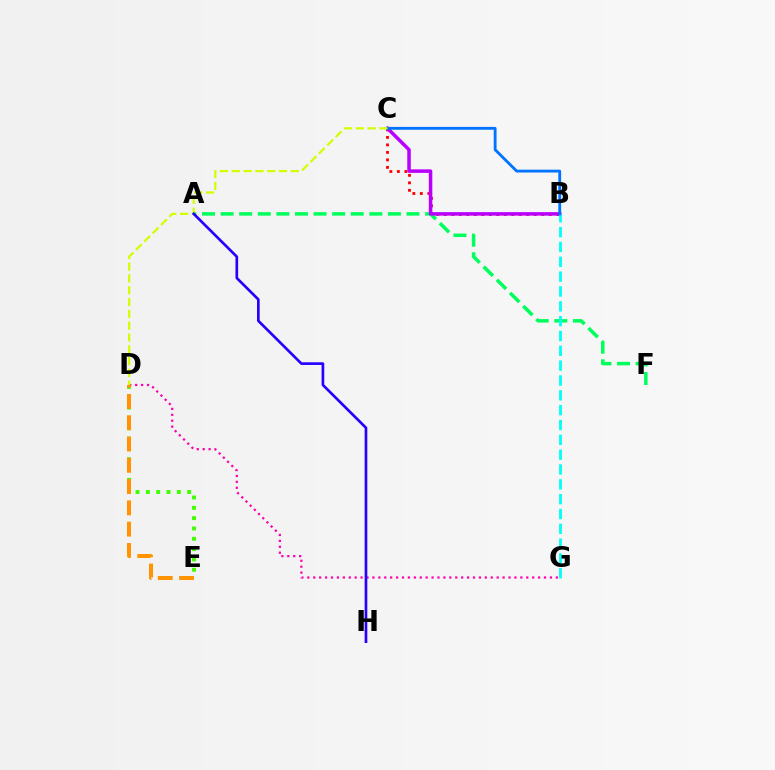{('D', 'E'): [{'color': '#3dff00', 'line_style': 'dotted', 'thickness': 2.81}, {'color': '#ff9400', 'line_style': 'dashed', 'thickness': 2.89}], ('B', 'C'): [{'color': '#ff0000', 'line_style': 'dotted', 'thickness': 2.04}, {'color': '#b900ff', 'line_style': 'solid', 'thickness': 2.53}, {'color': '#0074ff', 'line_style': 'solid', 'thickness': 2.04}], ('A', 'F'): [{'color': '#00ff5c', 'line_style': 'dashed', 'thickness': 2.53}], ('D', 'G'): [{'color': '#ff00ac', 'line_style': 'dotted', 'thickness': 1.61}], ('B', 'G'): [{'color': '#00fff6', 'line_style': 'dashed', 'thickness': 2.02}], ('C', 'D'): [{'color': '#d1ff00', 'line_style': 'dashed', 'thickness': 1.6}], ('A', 'H'): [{'color': '#2500ff', 'line_style': 'solid', 'thickness': 1.92}]}